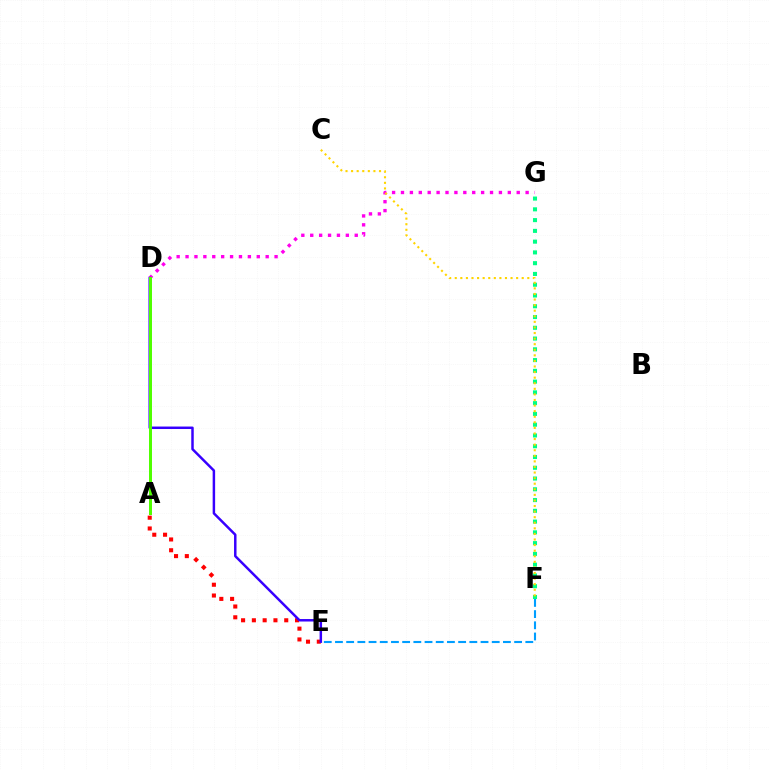{('F', 'G'): [{'color': '#00ff86', 'line_style': 'dotted', 'thickness': 2.93}], ('D', 'G'): [{'color': '#ff00ed', 'line_style': 'dotted', 'thickness': 2.42}], ('C', 'F'): [{'color': '#ffd500', 'line_style': 'dotted', 'thickness': 1.52}], ('A', 'E'): [{'color': '#ff0000', 'line_style': 'dotted', 'thickness': 2.93}], ('E', 'F'): [{'color': '#009eff', 'line_style': 'dashed', 'thickness': 1.52}], ('D', 'E'): [{'color': '#3700ff', 'line_style': 'solid', 'thickness': 1.78}], ('A', 'D'): [{'color': '#4fff00', 'line_style': 'solid', 'thickness': 2.15}]}